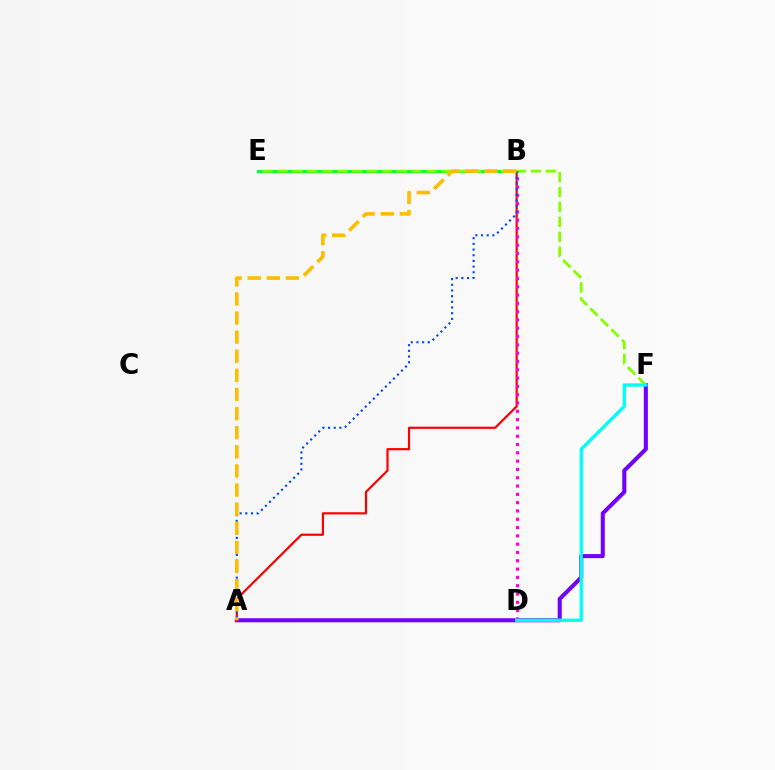{('B', 'E'): [{'color': '#00ff39', 'line_style': 'solid', 'thickness': 2.16}], ('A', 'F'): [{'color': '#7200ff', 'line_style': 'solid', 'thickness': 2.92}], ('A', 'B'): [{'color': '#ff0000', 'line_style': 'solid', 'thickness': 1.58}, {'color': '#004bff', 'line_style': 'dotted', 'thickness': 1.54}, {'color': '#ffbd00', 'line_style': 'dashed', 'thickness': 2.6}], ('E', 'F'): [{'color': '#84ff00', 'line_style': 'dashed', 'thickness': 2.02}], ('B', 'D'): [{'color': '#ff00cf', 'line_style': 'dotted', 'thickness': 2.26}], ('D', 'F'): [{'color': '#00fff6', 'line_style': 'solid', 'thickness': 2.38}]}